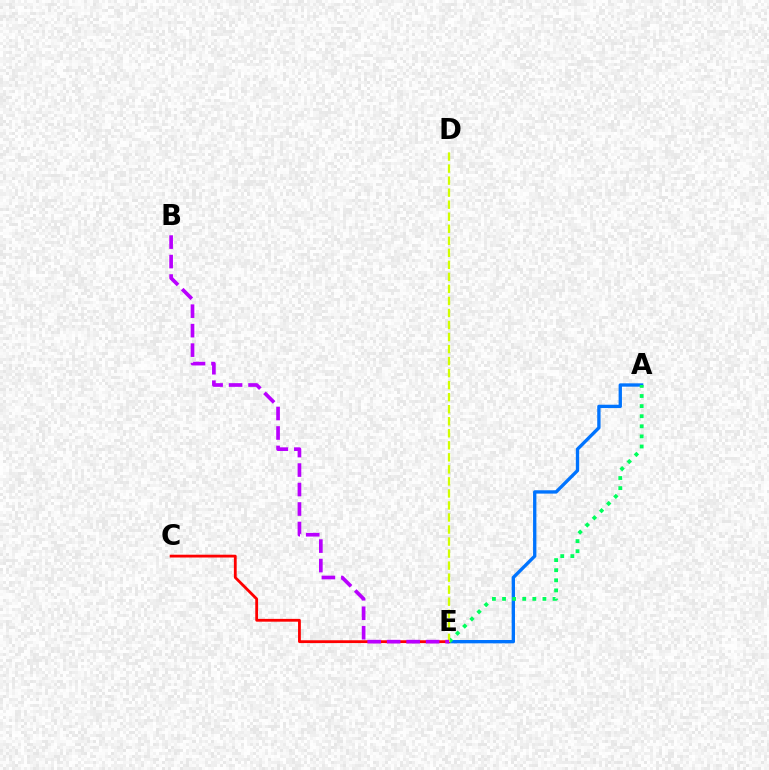{('A', 'E'): [{'color': '#0074ff', 'line_style': 'solid', 'thickness': 2.4}, {'color': '#00ff5c', 'line_style': 'dotted', 'thickness': 2.74}], ('C', 'E'): [{'color': '#ff0000', 'line_style': 'solid', 'thickness': 2.02}], ('D', 'E'): [{'color': '#d1ff00', 'line_style': 'dashed', 'thickness': 1.63}], ('B', 'E'): [{'color': '#b900ff', 'line_style': 'dashed', 'thickness': 2.65}]}